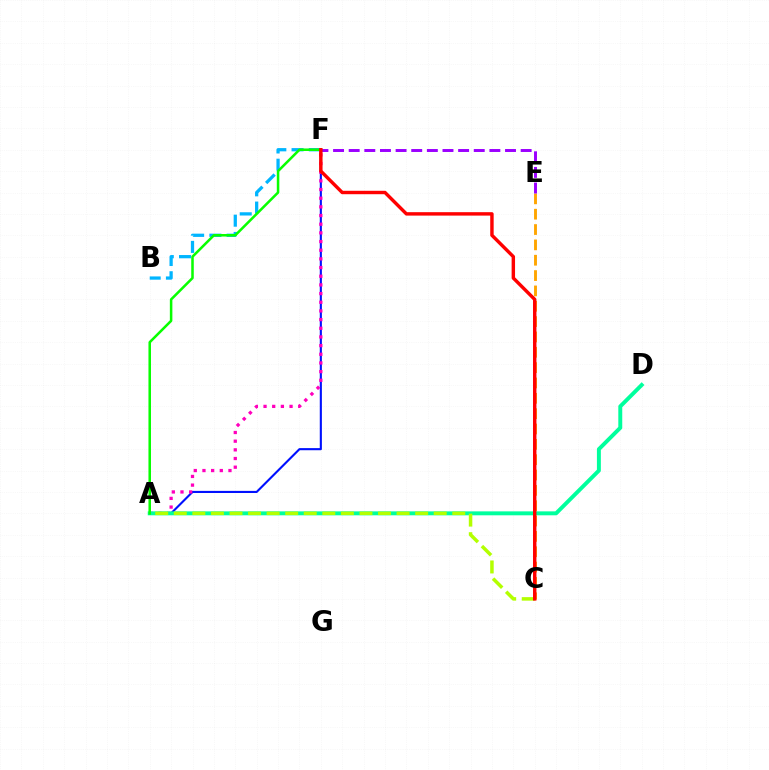{('A', 'F'): [{'color': '#0010ff', 'line_style': 'solid', 'thickness': 1.52}, {'color': '#ff00bd', 'line_style': 'dotted', 'thickness': 2.36}, {'color': '#08ff00', 'line_style': 'solid', 'thickness': 1.82}], ('C', 'E'): [{'color': '#ffa500', 'line_style': 'dashed', 'thickness': 2.08}], ('E', 'F'): [{'color': '#9b00ff', 'line_style': 'dashed', 'thickness': 2.12}], ('A', 'D'): [{'color': '#00ff9d', 'line_style': 'solid', 'thickness': 2.84}], ('A', 'C'): [{'color': '#b3ff00', 'line_style': 'dashed', 'thickness': 2.52}], ('B', 'F'): [{'color': '#00b5ff', 'line_style': 'dashed', 'thickness': 2.34}], ('C', 'F'): [{'color': '#ff0000', 'line_style': 'solid', 'thickness': 2.47}]}